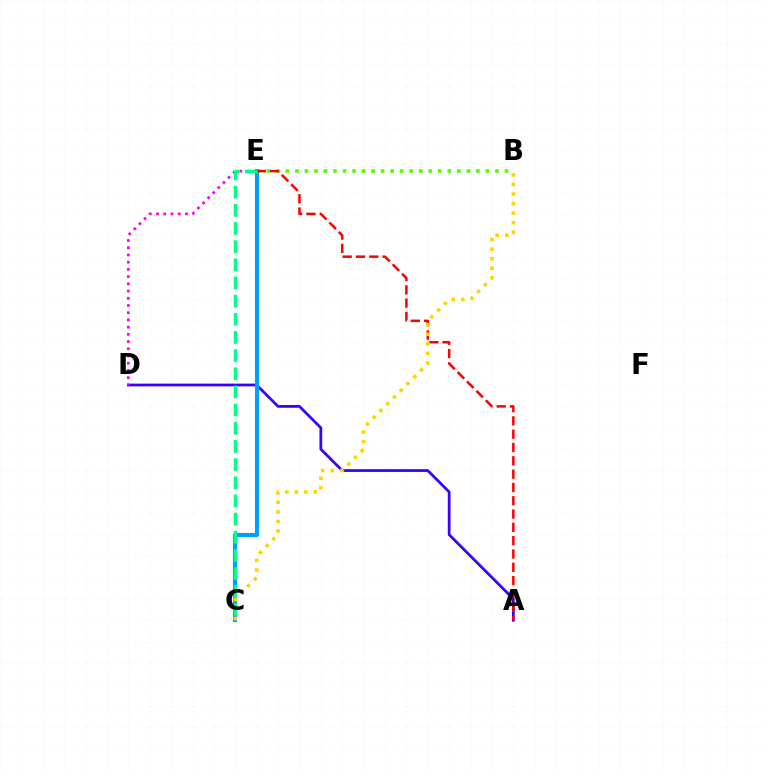{('A', 'D'): [{'color': '#3700ff', 'line_style': 'solid', 'thickness': 1.98}], ('C', 'E'): [{'color': '#009eff', 'line_style': 'solid', 'thickness': 2.98}, {'color': '#00ff86', 'line_style': 'dashed', 'thickness': 2.47}], ('B', 'E'): [{'color': '#4fff00', 'line_style': 'dotted', 'thickness': 2.59}], ('A', 'E'): [{'color': '#ff0000', 'line_style': 'dashed', 'thickness': 1.81}], ('B', 'C'): [{'color': '#ffd500', 'line_style': 'dotted', 'thickness': 2.6}], ('D', 'E'): [{'color': '#ff00ed', 'line_style': 'dotted', 'thickness': 1.96}]}